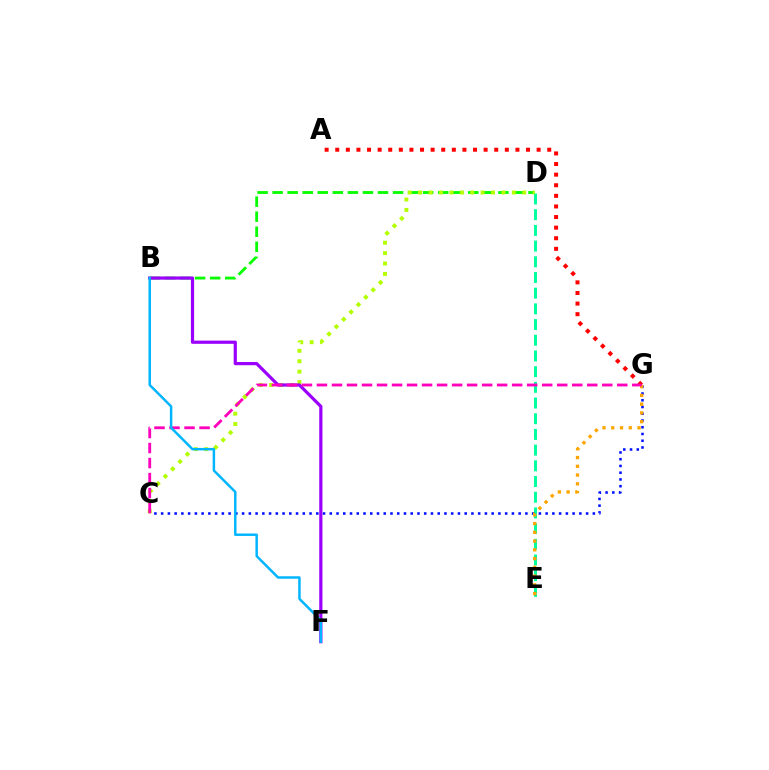{('B', 'D'): [{'color': '#08ff00', 'line_style': 'dashed', 'thickness': 2.04}], ('D', 'E'): [{'color': '#00ff9d', 'line_style': 'dashed', 'thickness': 2.13}], ('C', 'G'): [{'color': '#0010ff', 'line_style': 'dotted', 'thickness': 1.83}, {'color': '#ff00bd', 'line_style': 'dashed', 'thickness': 2.04}], ('C', 'D'): [{'color': '#b3ff00', 'line_style': 'dotted', 'thickness': 2.83}], ('E', 'G'): [{'color': '#ffa500', 'line_style': 'dotted', 'thickness': 2.38}], ('A', 'G'): [{'color': '#ff0000', 'line_style': 'dotted', 'thickness': 2.88}], ('B', 'F'): [{'color': '#9b00ff', 'line_style': 'solid', 'thickness': 2.3}, {'color': '#00b5ff', 'line_style': 'solid', 'thickness': 1.78}]}